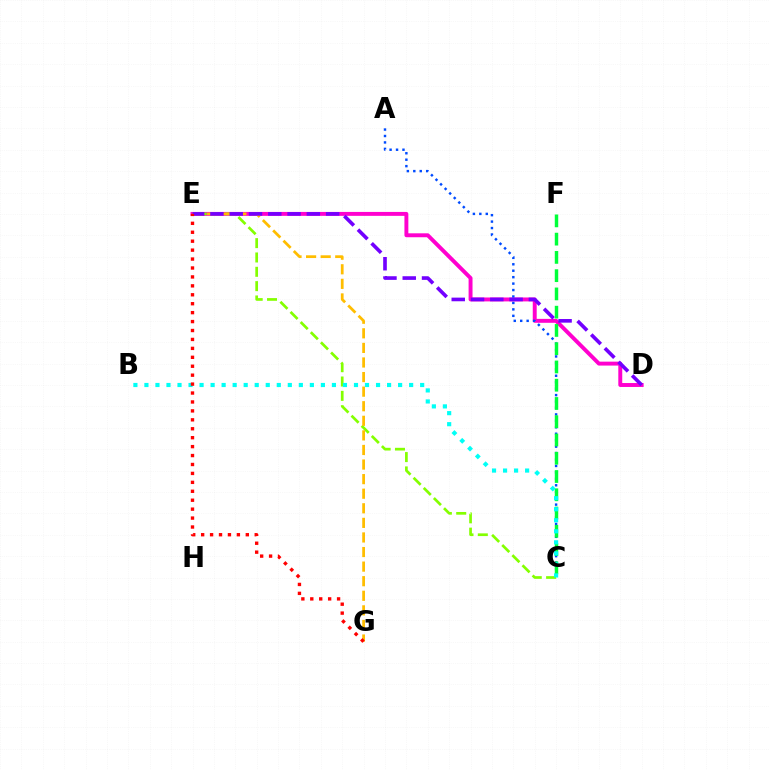{('D', 'E'): [{'color': '#ff00cf', 'line_style': 'solid', 'thickness': 2.83}, {'color': '#7200ff', 'line_style': 'dashed', 'thickness': 2.62}], ('C', 'E'): [{'color': '#84ff00', 'line_style': 'dashed', 'thickness': 1.95}], ('A', 'C'): [{'color': '#004bff', 'line_style': 'dotted', 'thickness': 1.75}], ('E', 'G'): [{'color': '#ffbd00', 'line_style': 'dashed', 'thickness': 1.98}, {'color': '#ff0000', 'line_style': 'dotted', 'thickness': 2.43}], ('C', 'F'): [{'color': '#00ff39', 'line_style': 'dashed', 'thickness': 2.48}], ('B', 'C'): [{'color': '#00fff6', 'line_style': 'dotted', 'thickness': 3.0}]}